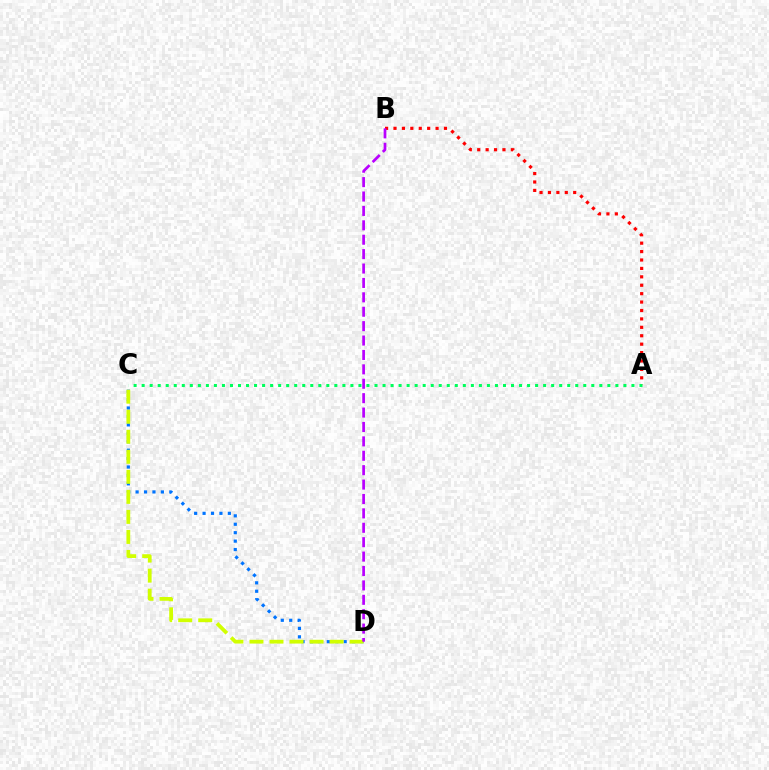{('A', 'B'): [{'color': '#ff0000', 'line_style': 'dotted', 'thickness': 2.29}], ('C', 'D'): [{'color': '#0074ff', 'line_style': 'dotted', 'thickness': 2.29}, {'color': '#d1ff00', 'line_style': 'dashed', 'thickness': 2.72}], ('A', 'C'): [{'color': '#00ff5c', 'line_style': 'dotted', 'thickness': 2.18}], ('B', 'D'): [{'color': '#b900ff', 'line_style': 'dashed', 'thickness': 1.96}]}